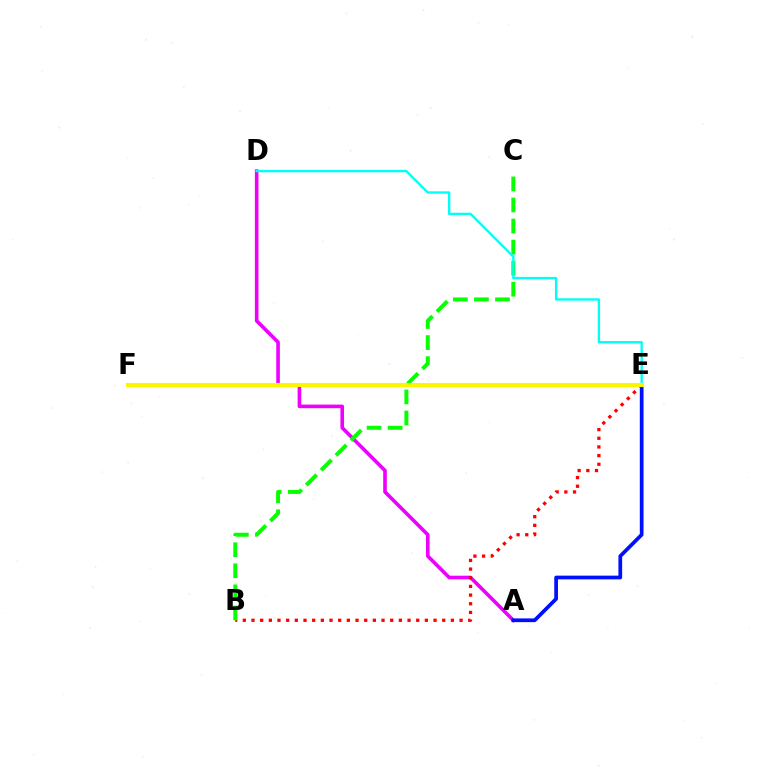{('A', 'D'): [{'color': '#ee00ff', 'line_style': 'solid', 'thickness': 2.61}], ('B', 'E'): [{'color': '#ff0000', 'line_style': 'dotted', 'thickness': 2.36}], ('A', 'E'): [{'color': '#0010ff', 'line_style': 'solid', 'thickness': 2.68}], ('B', 'C'): [{'color': '#08ff00', 'line_style': 'dashed', 'thickness': 2.86}], ('D', 'E'): [{'color': '#00fff6', 'line_style': 'solid', 'thickness': 1.68}], ('E', 'F'): [{'color': '#fcf500', 'line_style': 'solid', 'thickness': 2.94}]}